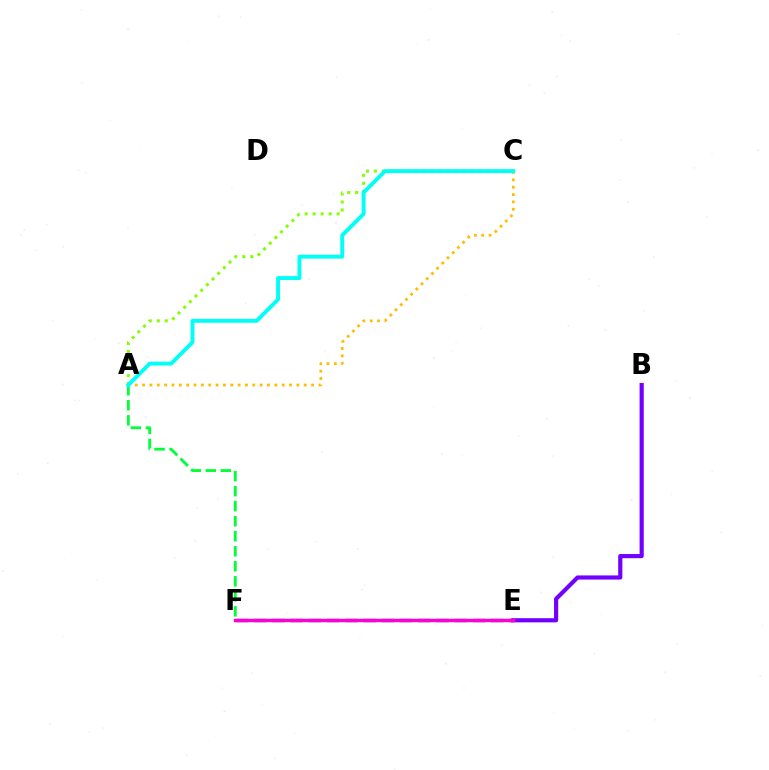{('E', 'F'): [{'color': '#ff0000', 'line_style': 'dashed', 'thickness': 2.01}, {'color': '#004bff', 'line_style': 'dashed', 'thickness': 2.48}, {'color': '#ff00cf', 'line_style': 'solid', 'thickness': 2.45}], ('A', 'C'): [{'color': '#84ff00', 'line_style': 'dotted', 'thickness': 2.18}, {'color': '#ffbd00', 'line_style': 'dotted', 'thickness': 2.0}, {'color': '#00fff6', 'line_style': 'solid', 'thickness': 2.82}], ('A', 'F'): [{'color': '#00ff39', 'line_style': 'dashed', 'thickness': 2.04}], ('B', 'E'): [{'color': '#7200ff', 'line_style': 'solid', 'thickness': 2.99}]}